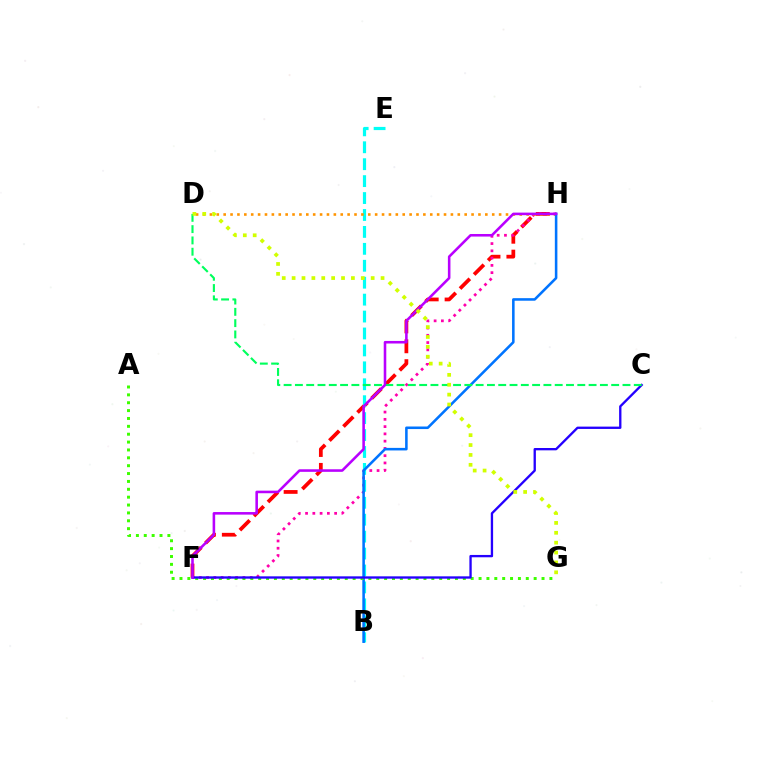{('F', 'H'): [{'color': '#ff0000', 'line_style': 'dashed', 'thickness': 2.7}, {'color': '#ff00ac', 'line_style': 'dotted', 'thickness': 1.97}, {'color': '#b900ff', 'line_style': 'solid', 'thickness': 1.85}], ('B', 'E'): [{'color': '#00fff6', 'line_style': 'dashed', 'thickness': 2.3}], ('D', 'H'): [{'color': '#ff9400', 'line_style': 'dotted', 'thickness': 1.87}], ('B', 'H'): [{'color': '#0074ff', 'line_style': 'solid', 'thickness': 1.84}], ('A', 'G'): [{'color': '#3dff00', 'line_style': 'dotted', 'thickness': 2.14}], ('C', 'F'): [{'color': '#2500ff', 'line_style': 'solid', 'thickness': 1.68}], ('C', 'D'): [{'color': '#00ff5c', 'line_style': 'dashed', 'thickness': 1.53}], ('D', 'G'): [{'color': '#d1ff00', 'line_style': 'dotted', 'thickness': 2.69}]}